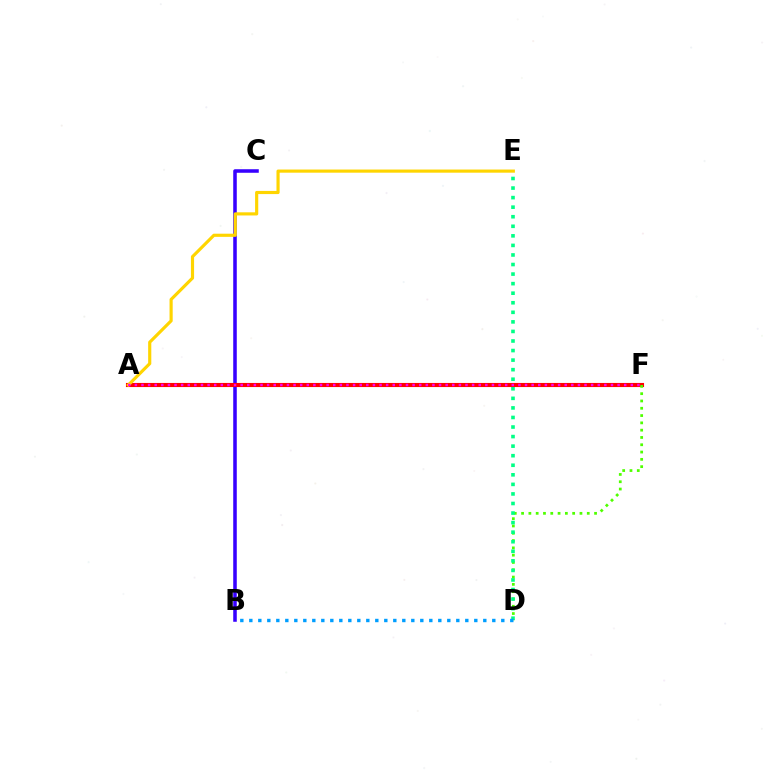{('B', 'C'): [{'color': '#3700ff', 'line_style': 'solid', 'thickness': 2.55}], ('A', 'F'): [{'color': '#ff0000', 'line_style': 'solid', 'thickness': 2.95}, {'color': '#ff00ed', 'line_style': 'dotted', 'thickness': 1.8}], ('D', 'F'): [{'color': '#4fff00', 'line_style': 'dotted', 'thickness': 1.98}], ('D', 'E'): [{'color': '#00ff86', 'line_style': 'dotted', 'thickness': 2.6}], ('B', 'D'): [{'color': '#009eff', 'line_style': 'dotted', 'thickness': 2.45}], ('A', 'E'): [{'color': '#ffd500', 'line_style': 'solid', 'thickness': 2.27}]}